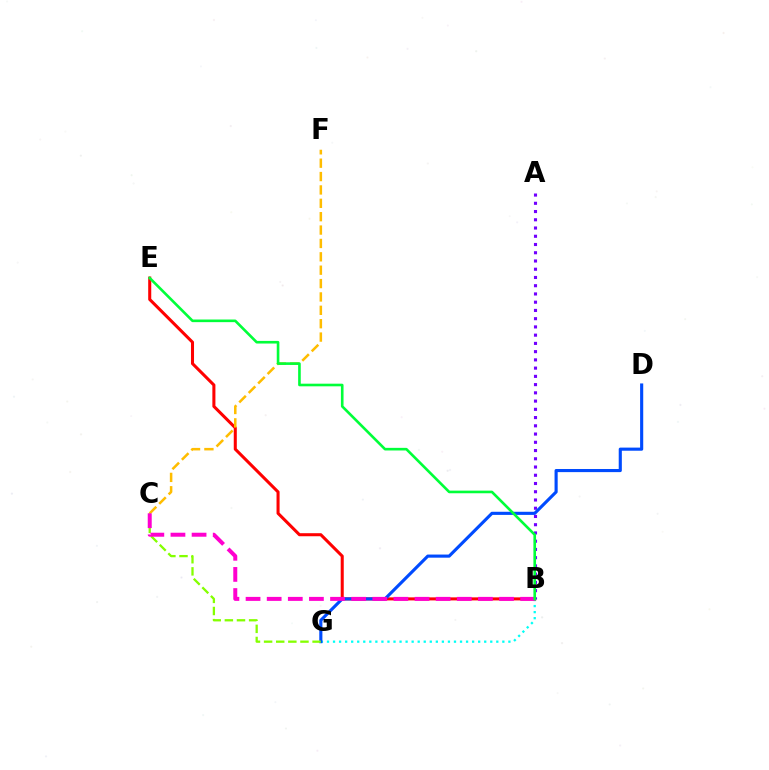{('B', 'G'): [{'color': '#00fff6', 'line_style': 'dotted', 'thickness': 1.64}], ('B', 'E'): [{'color': '#ff0000', 'line_style': 'solid', 'thickness': 2.19}, {'color': '#00ff39', 'line_style': 'solid', 'thickness': 1.89}], ('C', 'F'): [{'color': '#ffbd00', 'line_style': 'dashed', 'thickness': 1.82}], ('A', 'B'): [{'color': '#7200ff', 'line_style': 'dotted', 'thickness': 2.24}], ('D', 'G'): [{'color': '#004bff', 'line_style': 'solid', 'thickness': 2.25}], ('C', 'G'): [{'color': '#84ff00', 'line_style': 'dashed', 'thickness': 1.65}], ('B', 'C'): [{'color': '#ff00cf', 'line_style': 'dashed', 'thickness': 2.87}]}